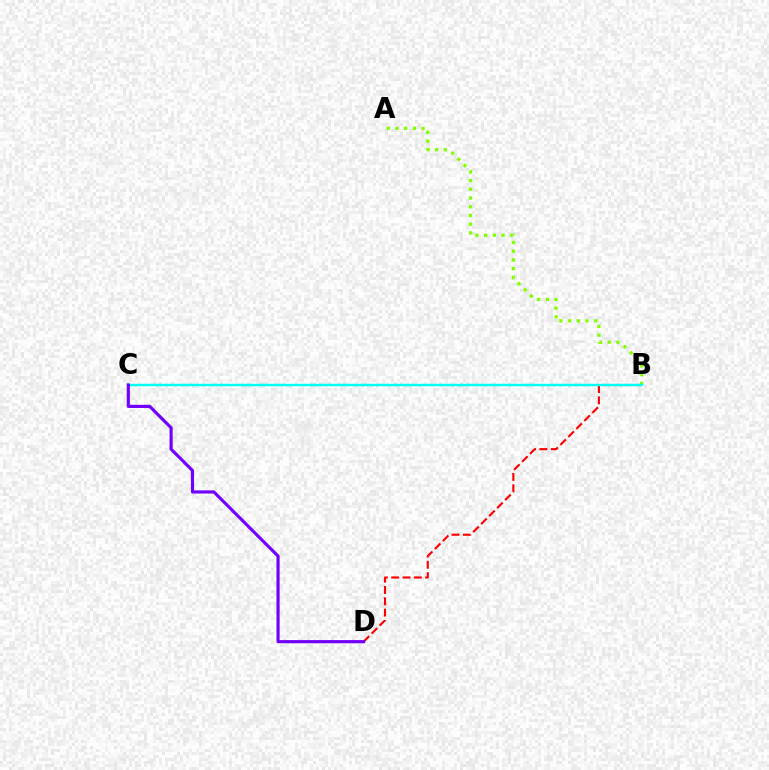{('B', 'D'): [{'color': '#ff0000', 'line_style': 'dashed', 'thickness': 1.54}], ('A', 'B'): [{'color': '#84ff00', 'line_style': 'dotted', 'thickness': 2.37}], ('B', 'C'): [{'color': '#00fff6', 'line_style': 'solid', 'thickness': 1.77}], ('C', 'D'): [{'color': '#7200ff', 'line_style': 'solid', 'thickness': 2.27}]}